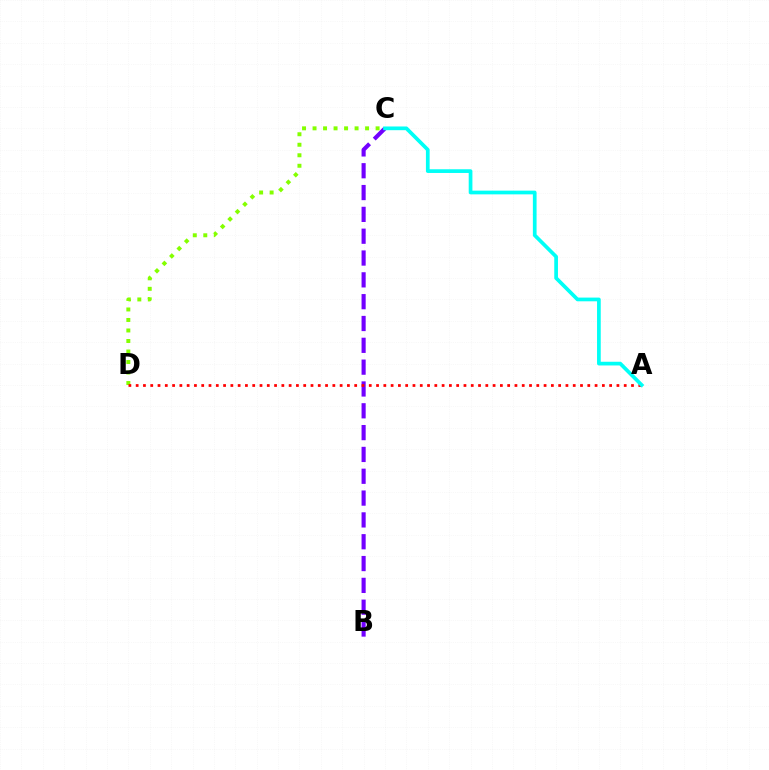{('C', 'D'): [{'color': '#84ff00', 'line_style': 'dotted', 'thickness': 2.85}], ('B', 'C'): [{'color': '#7200ff', 'line_style': 'dashed', 'thickness': 2.96}], ('A', 'D'): [{'color': '#ff0000', 'line_style': 'dotted', 'thickness': 1.98}], ('A', 'C'): [{'color': '#00fff6', 'line_style': 'solid', 'thickness': 2.67}]}